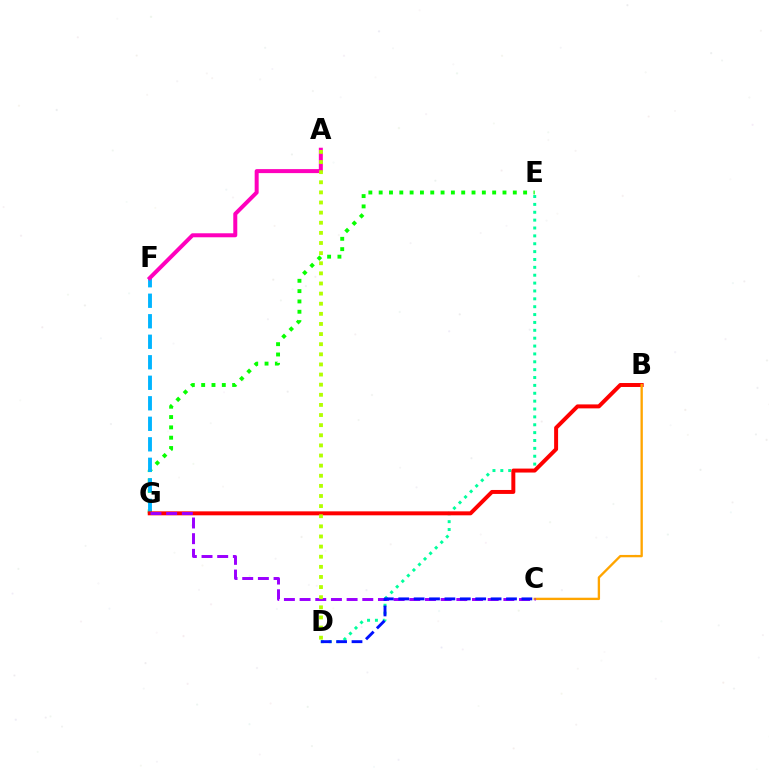{('D', 'E'): [{'color': '#00ff9d', 'line_style': 'dotted', 'thickness': 2.14}], ('E', 'G'): [{'color': '#08ff00', 'line_style': 'dotted', 'thickness': 2.8}], ('F', 'G'): [{'color': '#00b5ff', 'line_style': 'dashed', 'thickness': 2.79}], ('A', 'F'): [{'color': '#ff00bd', 'line_style': 'solid', 'thickness': 2.88}], ('B', 'G'): [{'color': '#ff0000', 'line_style': 'solid', 'thickness': 2.85}], ('B', 'C'): [{'color': '#ffa500', 'line_style': 'solid', 'thickness': 1.68}], ('C', 'G'): [{'color': '#9b00ff', 'line_style': 'dashed', 'thickness': 2.13}], ('C', 'D'): [{'color': '#0010ff', 'line_style': 'dashed', 'thickness': 2.09}], ('A', 'D'): [{'color': '#b3ff00', 'line_style': 'dotted', 'thickness': 2.75}]}